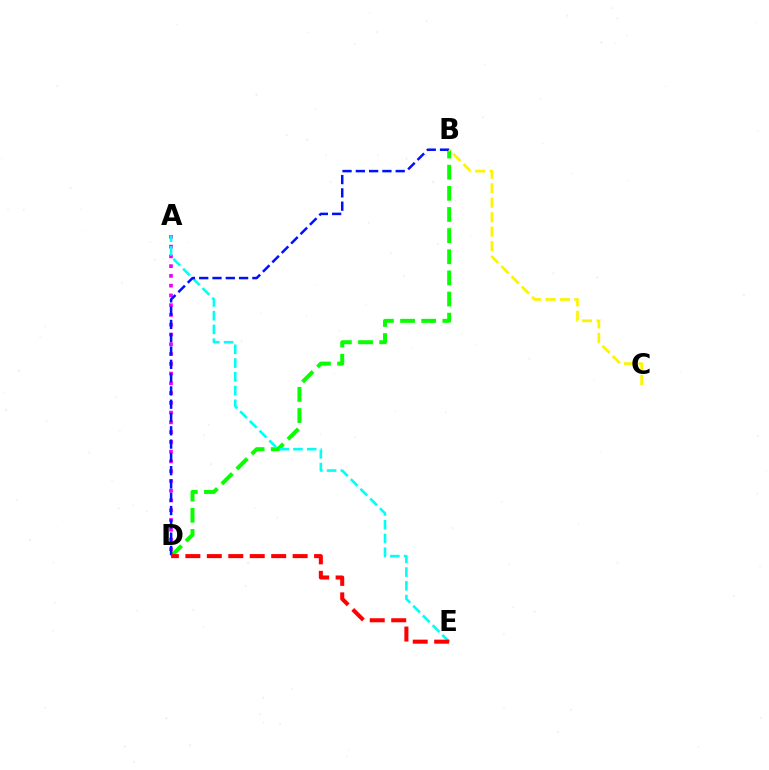{('A', 'D'): [{'color': '#ee00ff', 'line_style': 'dotted', 'thickness': 2.65}], ('B', 'D'): [{'color': '#08ff00', 'line_style': 'dashed', 'thickness': 2.87}, {'color': '#0010ff', 'line_style': 'dashed', 'thickness': 1.81}], ('A', 'E'): [{'color': '#00fff6', 'line_style': 'dashed', 'thickness': 1.87}], ('D', 'E'): [{'color': '#ff0000', 'line_style': 'dashed', 'thickness': 2.91}], ('B', 'C'): [{'color': '#fcf500', 'line_style': 'dashed', 'thickness': 1.97}]}